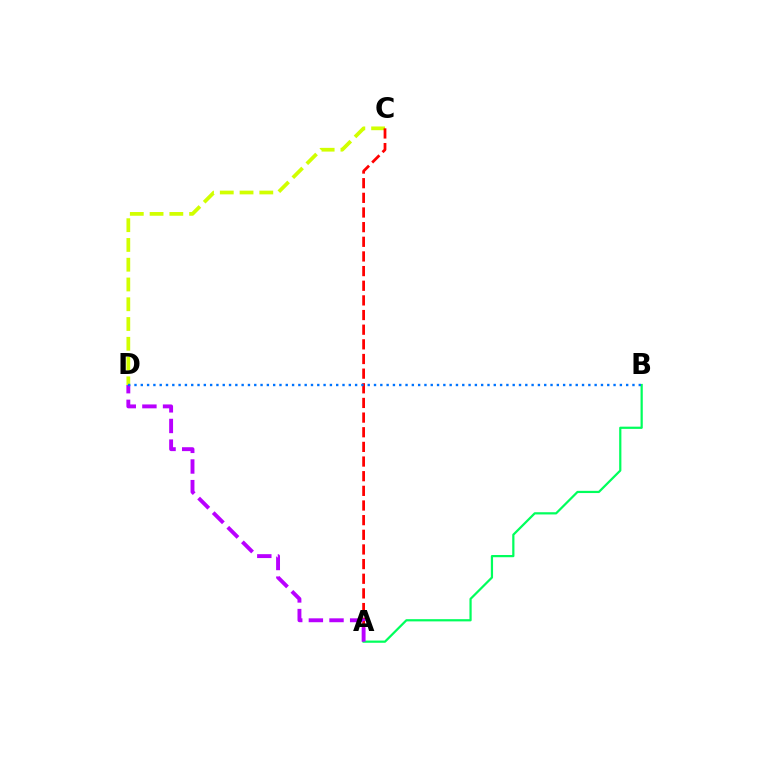{('C', 'D'): [{'color': '#d1ff00', 'line_style': 'dashed', 'thickness': 2.69}], ('A', 'C'): [{'color': '#ff0000', 'line_style': 'dashed', 'thickness': 1.99}], ('A', 'B'): [{'color': '#00ff5c', 'line_style': 'solid', 'thickness': 1.6}], ('A', 'D'): [{'color': '#b900ff', 'line_style': 'dashed', 'thickness': 2.8}], ('B', 'D'): [{'color': '#0074ff', 'line_style': 'dotted', 'thickness': 1.71}]}